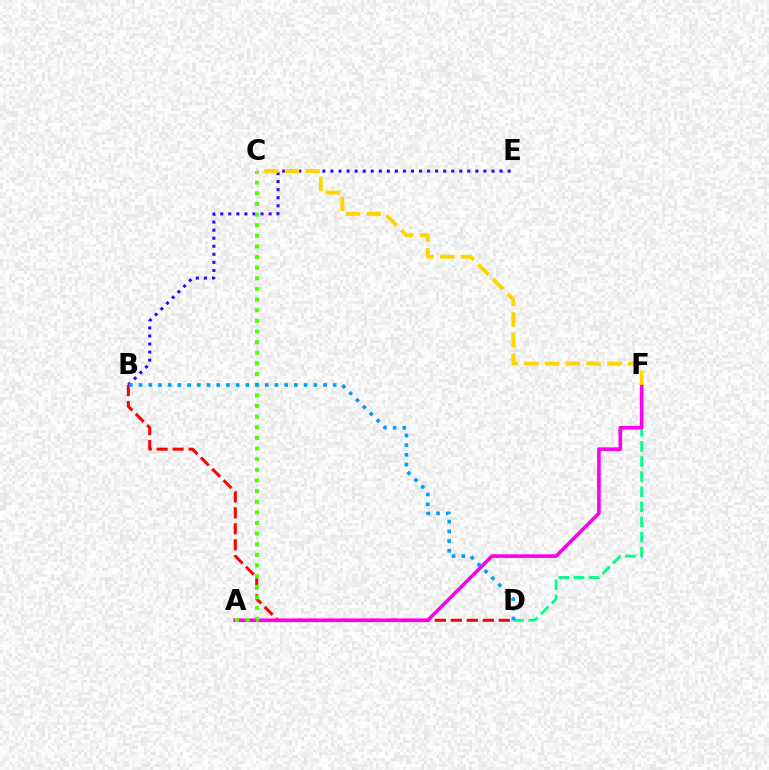{('D', 'F'): [{'color': '#00ff86', 'line_style': 'dashed', 'thickness': 2.05}], ('B', 'E'): [{'color': '#3700ff', 'line_style': 'dotted', 'thickness': 2.19}], ('B', 'D'): [{'color': '#ff0000', 'line_style': 'dashed', 'thickness': 2.17}, {'color': '#009eff', 'line_style': 'dotted', 'thickness': 2.64}], ('A', 'F'): [{'color': '#ff00ed', 'line_style': 'solid', 'thickness': 2.61}], ('A', 'C'): [{'color': '#4fff00', 'line_style': 'dotted', 'thickness': 2.89}], ('C', 'F'): [{'color': '#ffd500', 'line_style': 'dashed', 'thickness': 2.82}]}